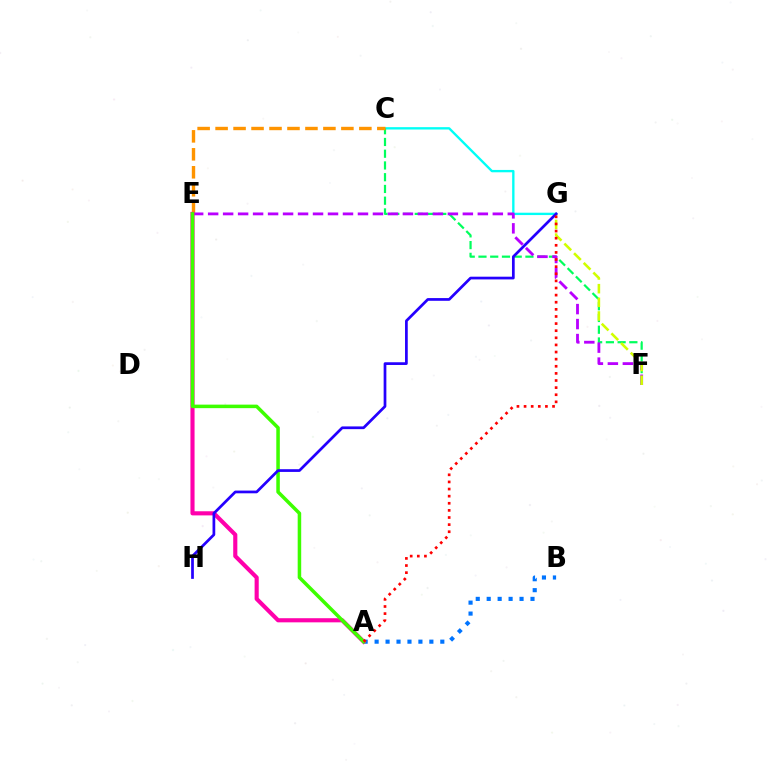{('C', 'G'): [{'color': '#00fff6', 'line_style': 'solid', 'thickness': 1.69}], ('C', 'F'): [{'color': '#00ff5c', 'line_style': 'dashed', 'thickness': 1.6}], ('C', 'E'): [{'color': '#ff9400', 'line_style': 'dashed', 'thickness': 2.44}], ('E', 'F'): [{'color': '#b900ff', 'line_style': 'dashed', 'thickness': 2.04}], ('A', 'B'): [{'color': '#0074ff', 'line_style': 'dotted', 'thickness': 2.97}], ('A', 'E'): [{'color': '#ff00ac', 'line_style': 'solid', 'thickness': 2.97}, {'color': '#3dff00', 'line_style': 'solid', 'thickness': 2.53}], ('F', 'G'): [{'color': '#d1ff00', 'line_style': 'dashed', 'thickness': 1.86}], ('G', 'H'): [{'color': '#2500ff', 'line_style': 'solid', 'thickness': 1.96}], ('A', 'G'): [{'color': '#ff0000', 'line_style': 'dotted', 'thickness': 1.93}]}